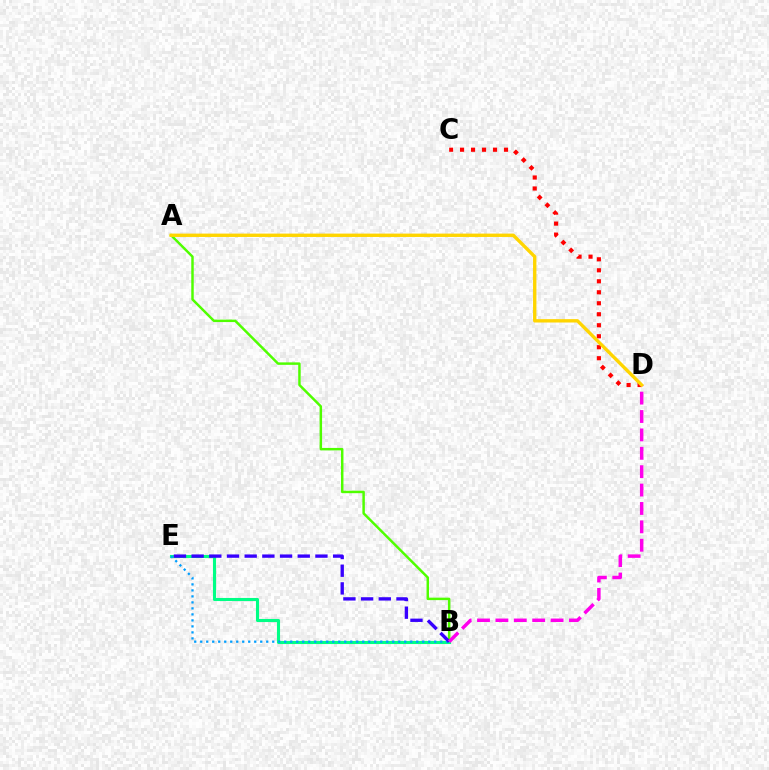{('A', 'B'): [{'color': '#4fff00', 'line_style': 'solid', 'thickness': 1.78}], ('B', 'E'): [{'color': '#00ff86', 'line_style': 'solid', 'thickness': 2.22}, {'color': '#009eff', 'line_style': 'dotted', 'thickness': 1.63}, {'color': '#3700ff', 'line_style': 'dashed', 'thickness': 2.4}], ('C', 'D'): [{'color': '#ff0000', 'line_style': 'dotted', 'thickness': 2.99}], ('B', 'D'): [{'color': '#ff00ed', 'line_style': 'dashed', 'thickness': 2.5}], ('A', 'D'): [{'color': '#ffd500', 'line_style': 'solid', 'thickness': 2.42}]}